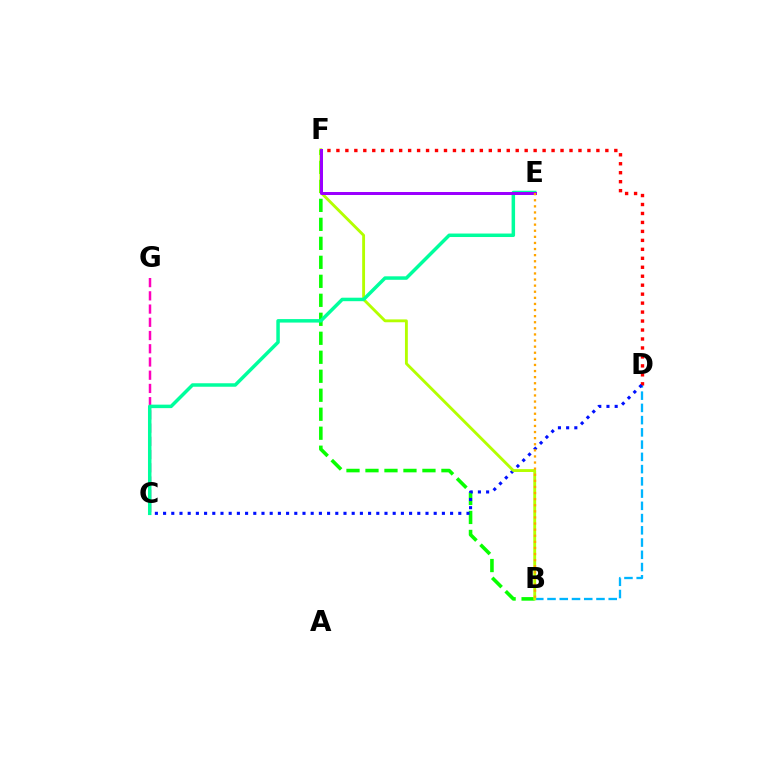{('B', 'F'): [{'color': '#08ff00', 'line_style': 'dashed', 'thickness': 2.58}, {'color': '#b3ff00', 'line_style': 'solid', 'thickness': 2.06}], ('B', 'D'): [{'color': '#00b5ff', 'line_style': 'dashed', 'thickness': 1.66}], ('C', 'G'): [{'color': '#ff00bd', 'line_style': 'dashed', 'thickness': 1.8}], ('D', 'F'): [{'color': '#ff0000', 'line_style': 'dotted', 'thickness': 2.44}], ('C', 'D'): [{'color': '#0010ff', 'line_style': 'dotted', 'thickness': 2.23}], ('C', 'E'): [{'color': '#00ff9d', 'line_style': 'solid', 'thickness': 2.51}], ('E', 'F'): [{'color': '#9b00ff', 'line_style': 'solid', 'thickness': 2.16}], ('B', 'E'): [{'color': '#ffa500', 'line_style': 'dotted', 'thickness': 1.66}]}